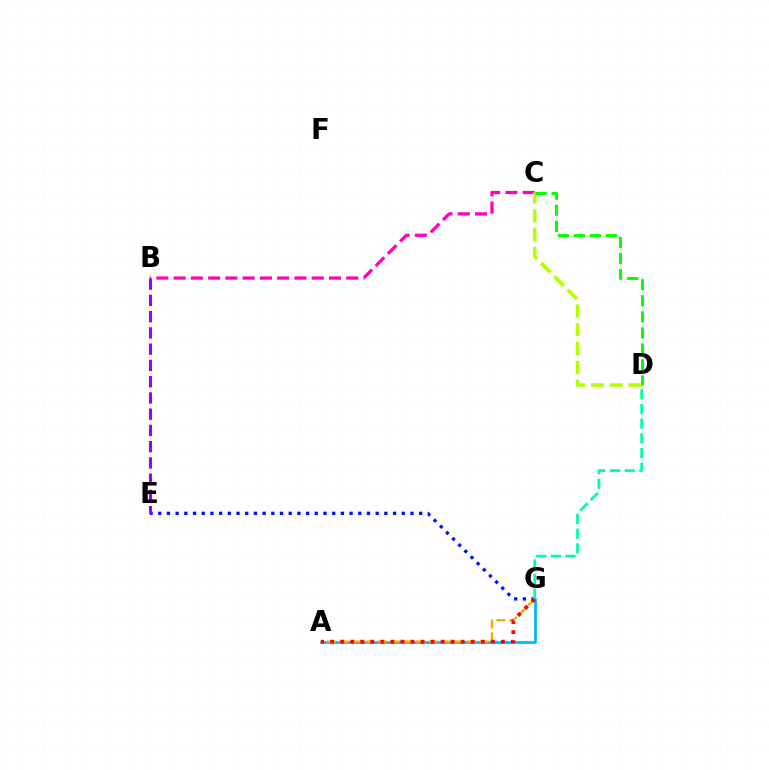{('A', 'G'): [{'color': '#00b5ff', 'line_style': 'solid', 'thickness': 1.93}, {'color': '#ffa500', 'line_style': 'dashed', 'thickness': 1.73}, {'color': '#ff0000', 'line_style': 'dotted', 'thickness': 2.73}], ('E', 'G'): [{'color': '#0010ff', 'line_style': 'dotted', 'thickness': 2.36}], ('B', 'C'): [{'color': '#ff00bd', 'line_style': 'dashed', 'thickness': 2.35}], ('C', 'D'): [{'color': '#b3ff00', 'line_style': 'dashed', 'thickness': 2.55}, {'color': '#08ff00', 'line_style': 'dashed', 'thickness': 2.18}], ('B', 'E'): [{'color': '#9b00ff', 'line_style': 'dashed', 'thickness': 2.21}], ('D', 'G'): [{'color': '#00ff9d', 'line_style': 'dashed', 'thickness': 2.0}]}